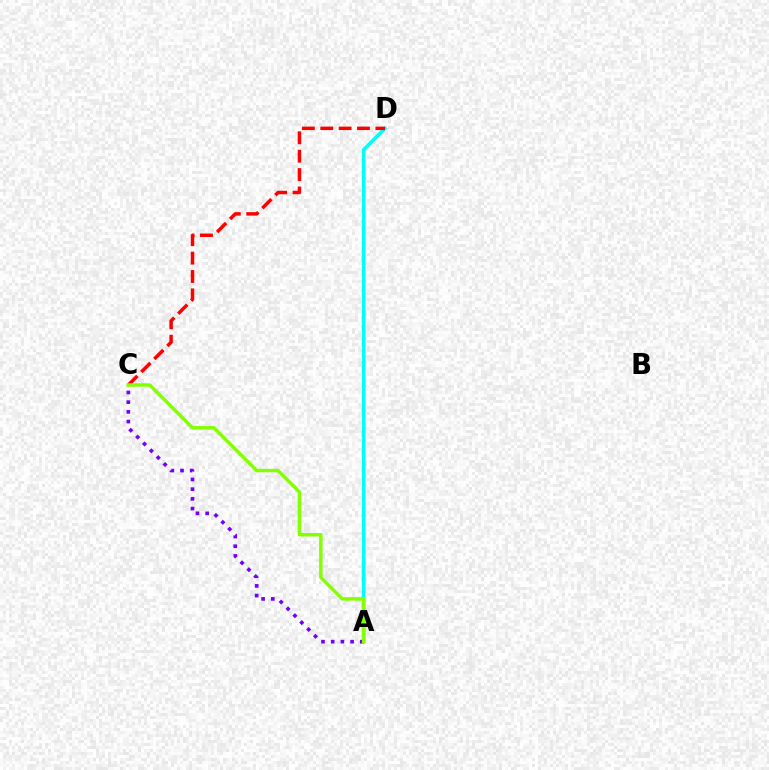{('A', 'D'): [{'color': '#00fff6', 'line_style': 'solid', 'thickness': 2.54}], ('C', 'D'): [{'color': '#ff0000', 'line_style': 'dashed', 'thickness': 2.5}], ('A', 'C'): [{'color': '#7200ff', 'line_style': 'dotted', 'thickness': 2.64}, {'color': '#84ff00', 'line_style': 'solid', 'thickness': 2.49}]}